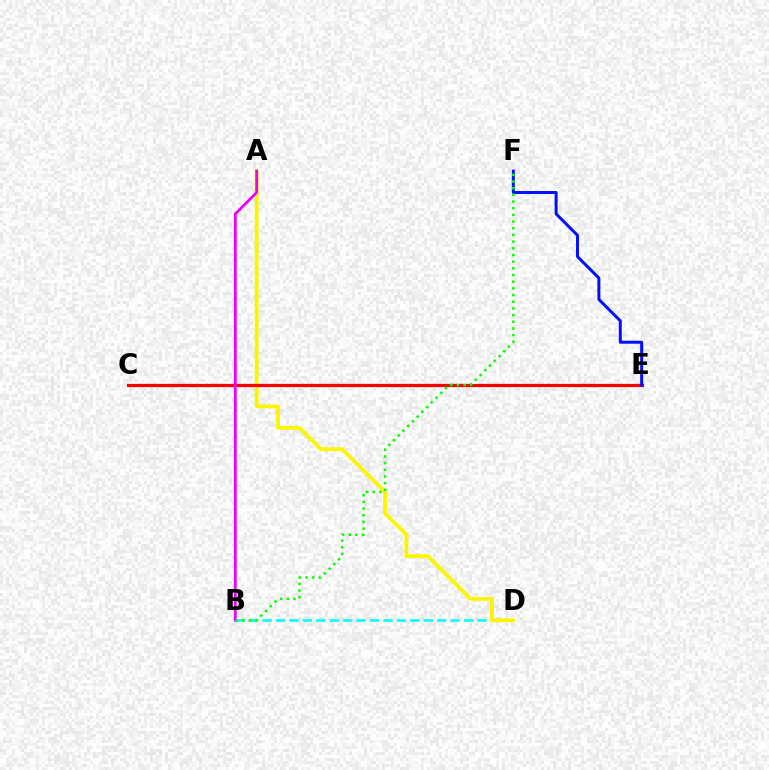{('B', 'D'): [{'color': '#00fff6', 'line_style': 'dashed', 'thickness': 1.83}], ('A', 'D'): [{'color': '#fcf500', 'line_style': 'solid', 'thickness': 2.74}], ('C', 'E'): [{'color': '#ff0000', 'line_style': 'solid', 'thickness': 2.32}], ('E', 'F'): [{'color': '#0010ff', 'line_style': 'solid', 'thickness': 2.14}], ('A', 'B'): [{'color': '#ee00ff', 'line_style': 'solid', 'thickness': 2.02}], ('B', 'F'): [{'color': '#08ff00', 'line_style': 'dotted', 'thickness': 1.81}]}